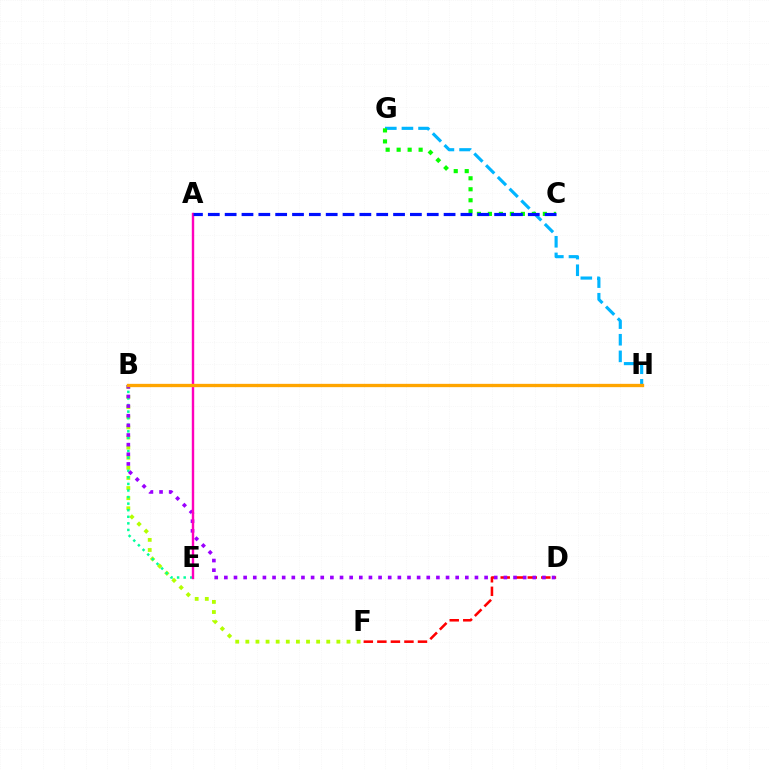{('B', 'F'): [{'color': '#b3ff00', 'line_style': 'dotted', 'thickness': 2.75}], ('B', 'E'): [{'color': '#00ff9d', 'line_style': 'dotted', 'thickness': 1.79}], ('G', 'H'): [{'color': '#00b5ff', 'line_style': 'dashed', 'thickness': 2.26}], ('D', 'F'): [{'color': '#ff0000', 'line_style': 'dashed', 'thickness': 1.84}], ('B', 'D'): [{'color': '#9b00ff', 'line_style': 'dotted', 'thickness': 2.62}], ('A', 'E'): [{'color': '#ff00bd', 'line_style': 'solid', 'thickness': 1.73}], ('C', 'G'): [{'color': '#08ff00', 'line_style': 'dotted', 'thickness': 2.99}], ('B', 'H'): [{'color': '#ffa500', 'line_style': 'solid', 'thickness': 2.38}], ('A', 'C'): [{'color': '#0010ff', 'line_style': 'dashed', 'thickness': 2.29}]}